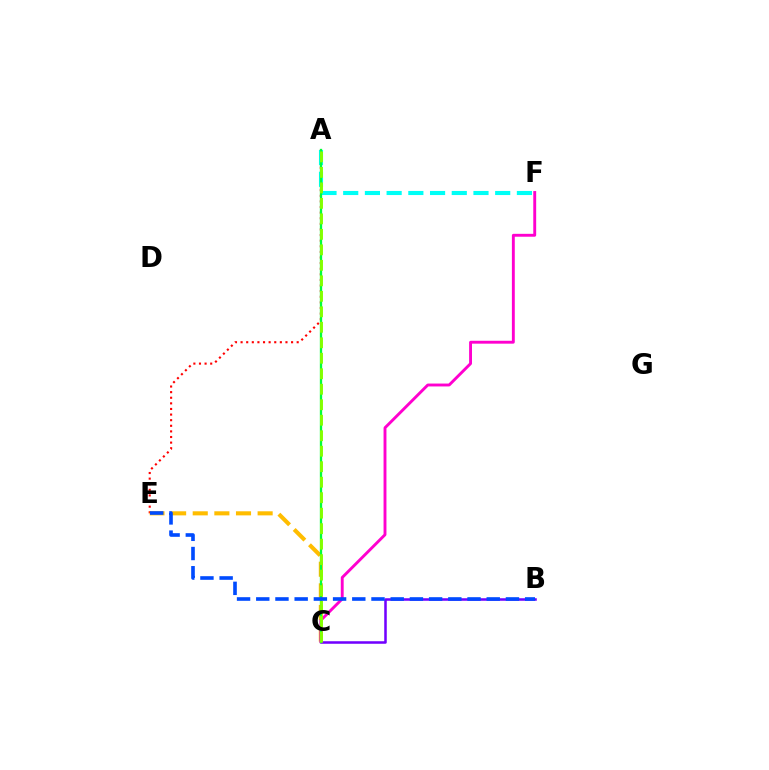{('B', 'C'): [{'color': '#7200ff', 'line_style': 'solid', 'thickness': 1.82}], ('A', 'E'): [{'color': '#ff0000', 'line_style': 'dotted', 'thickness': 1.52}], ('C', 'E'): [{'color': '#ffbd00', 'line_style': 'dashed', 'thickness': 2.94}], ('A', 'F'): [{'color': '#00fff6', 'line_style': 'dashed', 'thickness': 2.95}], ('C', 'F'): [{'color': '#ff00cf', 'line_style': 'solid', 'thickness': 2.08}], ('A', 'C'): [{'color': '#00ff39', 'line_style': 'solid', 'thickness': 1.67}, {'color': '#84ff00', 'line_style': 'dashed', 'thickness': 2.1}], ('B', 'E'): [{'color': '#004bff', 'line_style': 'dashed', 'thickness': 2.61}]}